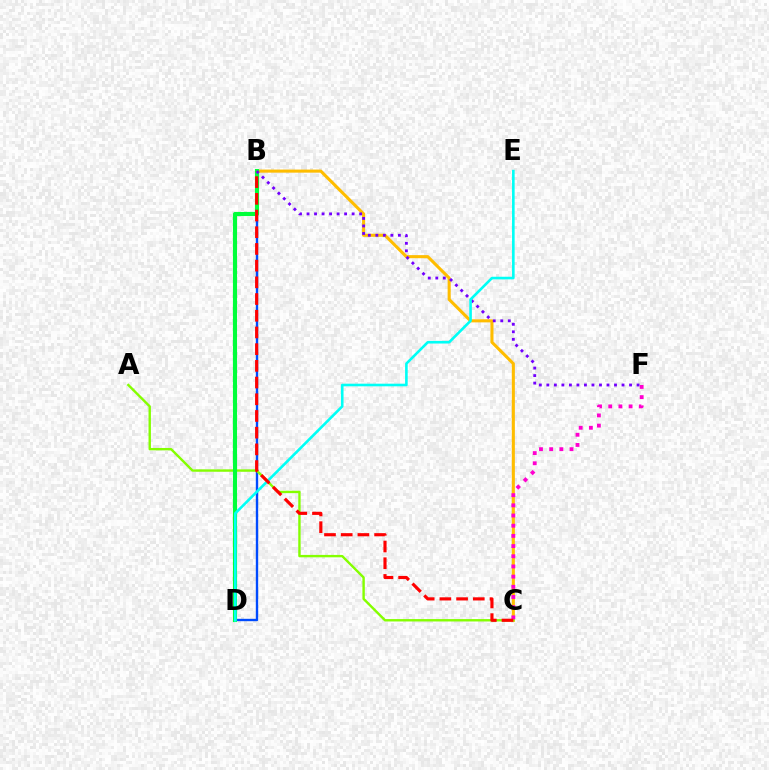{('B', 'D'): [{'color': '#004bff', 'line_style': 'solid', 'thickness': 1.71}, {'color': '#00ff39', 'line_style': 'solid', 'thickness': 2.97}], ('B', 'C'): [{'color': '#ffbd00', 'line_style': 'solid', 'thickness': 2.22}, {'color': '#ff0000', 'line_style': 'dashed', 'thickness': 2.27}], ('A', 'C'): [{'color': '#84ff00', 'line_style': 'solid', 'thickness': 1.72}], ('B', 'F'): [{'color': '#7200ff', 'line_style': 'dotted', 'thickness': 2.04}], ('D', 'E'): [{'color': '#00fff6', 'line_style': 'solid', 'thickness': 1.88}], ('C', 'F'): [{'color': '#ff00cf', 'line_style': 'dotted', 'thickness': 2.77}]}